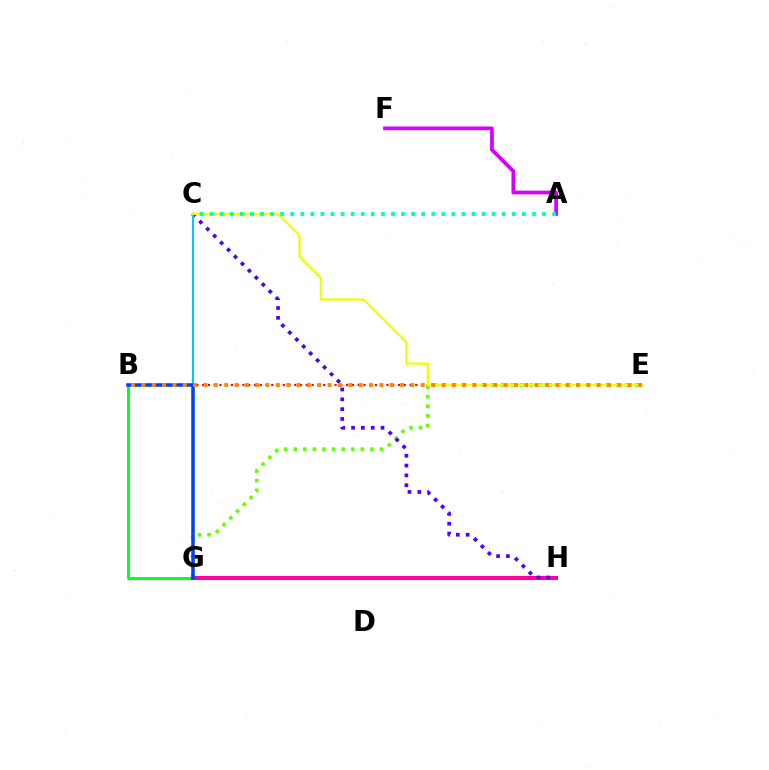{('B', 'G'): [{'color': '#00ff27', 'line_style': 'solid', 'thickness': 2.11}, {'color': '#003fff', 'line_style': 'solid', 'thickness': 2.52}], ('G', 'H'): [{'color': '#ff00a0', 'line_style': 'solid', 'thickness': 2.93}], ('E', 'G'): [{'color': '#66ff00', 'line_style': 'dotted', 'thickness': 2.6}], ('A', 'F'): [{'color': '#d600ff', 'line_style': 'solid', 'thickness': 2.69}], ('C', 'H'): [{'color': '#4f00ff', 'line_style': 'dotted', 'thickness': 2.67}], ('C', 'G'): [{'color': '#00c7ff', 'line_style': 'solid', 'thickness': 1.51}], ('B', 'E'): [{'color': '#ff0000', 'line_style': 'dotted', 'thickness': 1.57}, {'color': '#ff8800', 'line_style': 'dotted', 'thickness': 2.81}], ('C', 'E'): [{'color': '#eeff00', 'line_style': 'solid', 'thickness': 1.62}], ('A', 'C'): [{'color': '#00ffaf', 'line_style': 'dotted', 'thickness': 2.74}]}